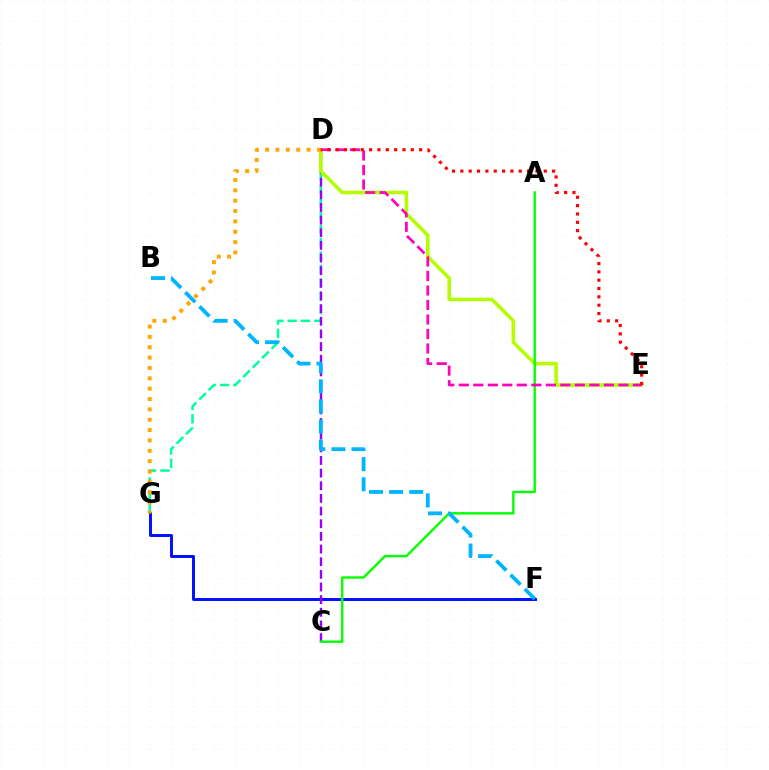{('F', 'G'): [{'color': '#0010ff', 'line_style': 'solid', 'thickness': 2.12}], ('D', 'G'): [{'color': '#00ff9d', 'line_style': 'dashed', 'thickness': 1.81}, {'color': '#ffa500', 'line_style': 'dotted', 'thickness': 2.81}], ('C', 'D'): [{'color': '#9b00ff', 'line_style': 'dashed', 'thickness': 1.72}], ('D', 'E'): [{'color': '#b3ff00', 'line_style': 'solid', 'thickness': 2.57}, {'color': '#ff00bd', 'line_style': 'dashed', 'thickness': 1.97}, {'color': '#ff0000', 'line_style': 'dotted', 'thickness': 2.27}], ('A', 'C'): [{'color': '#08ff00', 'line_style': 'solid', 'thickness': 1.73}], ('B', 'F'): [{'color': '#00b5ff', 'line_style': 'dashed', 'thickness': 2.73}]}